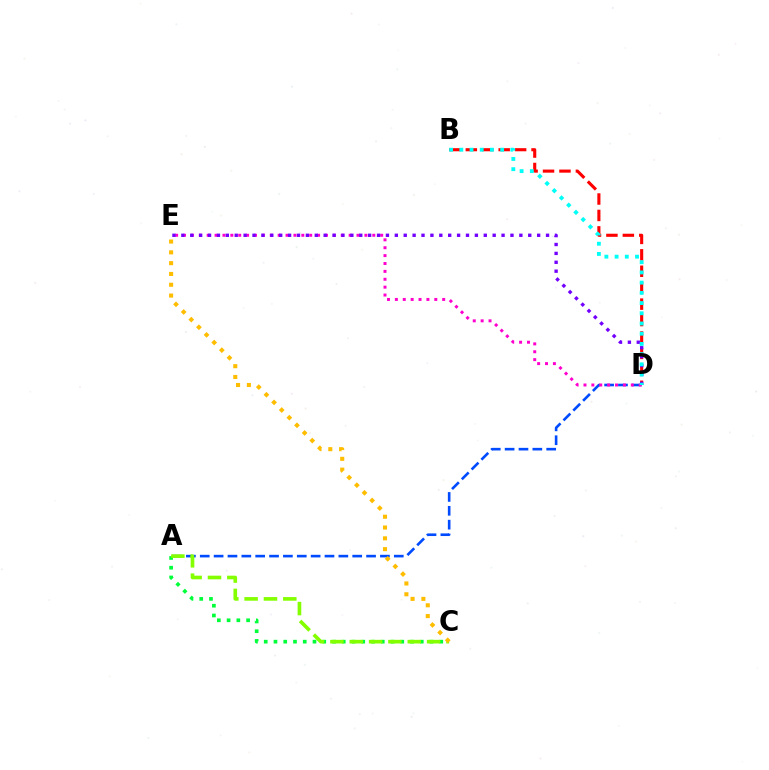{('A', 'C'): [{'color': '#00ff39', 'line_style': 'dotted', 'thickness': 2.65}, {'color': '#84ff00', 'line_style': 'dashed', 'thickness': 2.63}], ('A', 'D'): [{'color': '#004bff', 'line_style': 'dashed', 'thickness': 1.88}], ('D', 'E'): [{'color': '#ff00cf', 'line_style': 'dotted', 'thickness': 2.14}, {'color': '#7200ff', 'line_style': 'dotted', 'thickness': 2.42}], ('B', 'D'): [{'color': '#ff0000', 'line_style': 'dashed', 'thickness': 2.23}, {'color': '#00fff6', 'line_style': 'dotted', 'thickness': 2.77}], ('C', 'E'): [{'color': '#ffbd00', 'line_style': 'dotted', 'thickness': 2.93}]}